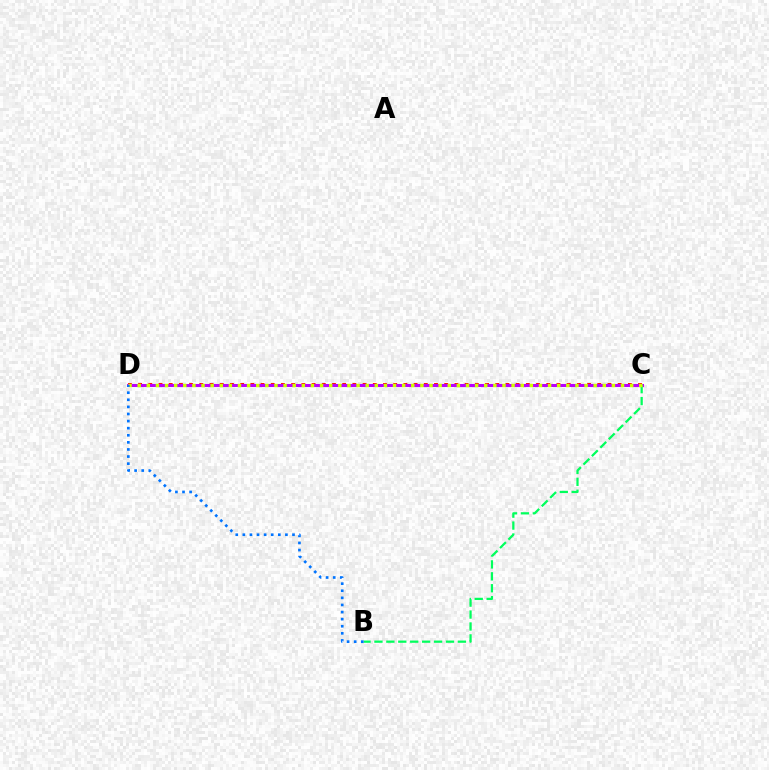{('C', 'D'): [{'color': '#ff0000', 'line_style': 'dotted', 'thickness': 2.77}, {'color': '#b900ff', 'line_style': 'solid', 'thickness': 2.19}, {'color': '#d1ff00', 'line_style': 'dotted', 'thickness': 2.48}], ('B', 'C'): [{'color': '#00ff5c', 'line_style': 'dashed', 'thickness': 1.62}], ('B', 'D'): [{'color': '#0074ff', 'line_style': 'dotted', 'thickness': 1.93}]}